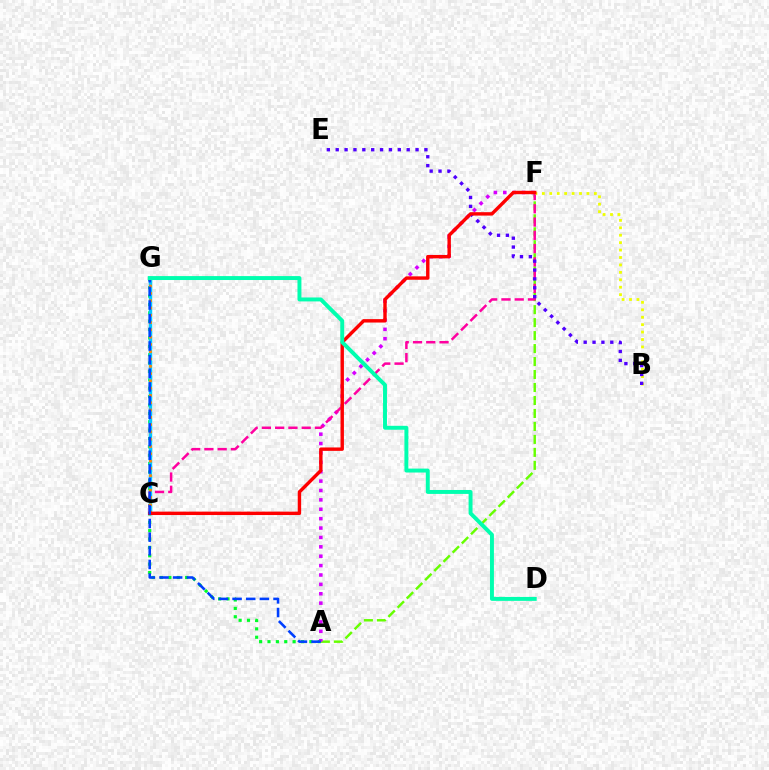{('A', 'G'): [{'color': '#00ff27', 'line_style': 'dotted', 'thickness': 2.28}, {'color': '#003fff', 'line_style': 'dashed', 'thickness': 1.86}], ('A', 'F'): [{'color': '#66ff00', 'line_style': 'dashed', 'thickness': 1.76}, {'color': '#d600ff', 'line_style': 'dotted', 'thickness': 2.55}], ('C', 'G'): [{'color': '#00c7ff', 'line_style': 'solid', 'thickness': 2.48}, {'color': '#ff8800', 'line_style': 'dotted', 'thickness': 1.98}], ('C', 'F'): [{'color': '#ff00a0', 'line_style': 'dashed', 'thickness': 1.8}, {'color': '#ff0000', 'line_style': 'solid', 'thickness': 2.45}], ('B', 'F'): [{'color': '#eeff00', 'line_style': 'dotted', 'thickness': 2.02}], ('B', 'E'): [{'color': '#4f00ff', 'line_style': 'dotted', 'thickness': 2.41}], ('D', 'G'): [{'color': '#00ffaf', 'line_style': 'solid', 'thickness': 2.84}]}